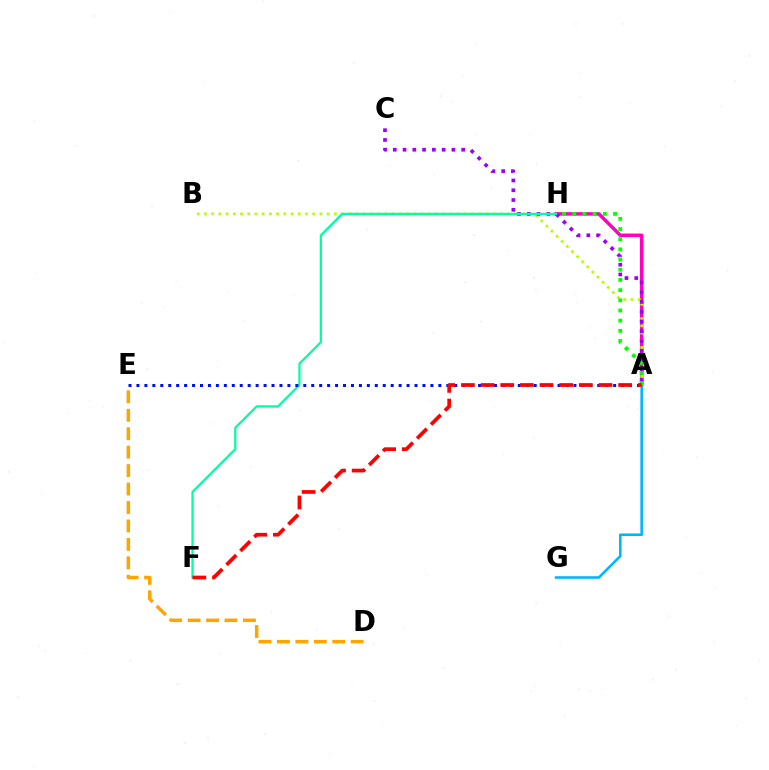{('D', 'E'): [{'color': '#ffa500', 'line_style': 'dashed', 'thickness': 2.51}], ('A', 'H'): [{'color': '#ff00bd', 'line_style': 'solid', 'thickness': 2.51}, {'color': '#08ff00', 'line_style': 'dotted', 'thickness': 2.77}], ('A', 'B'): [{'color': '#b3ff00', 'line_style': 'dotted', 'thickness': 1.96}], ('A', 'C'): [{'color': '#9b00ff', 'line_style': 'dotted', 'thickness': 2.65}], ('A', 'G'): [{'color': '#00b5ff', 'line_style': 'solid', 'thickness': 1.85}], ('F', 'H'): [{'color': '#00ff9d', 'line_style': 'solid', 'thickness': 1.61}], ('A', 'E'): [{'color': '#0010ff', 'line_style': 'dotted', 'thickness': 2.16}], ('A', 'F'): [{'color': '#ff0000', 'line_style': 'dashed', 'thickness': 2.67}]}